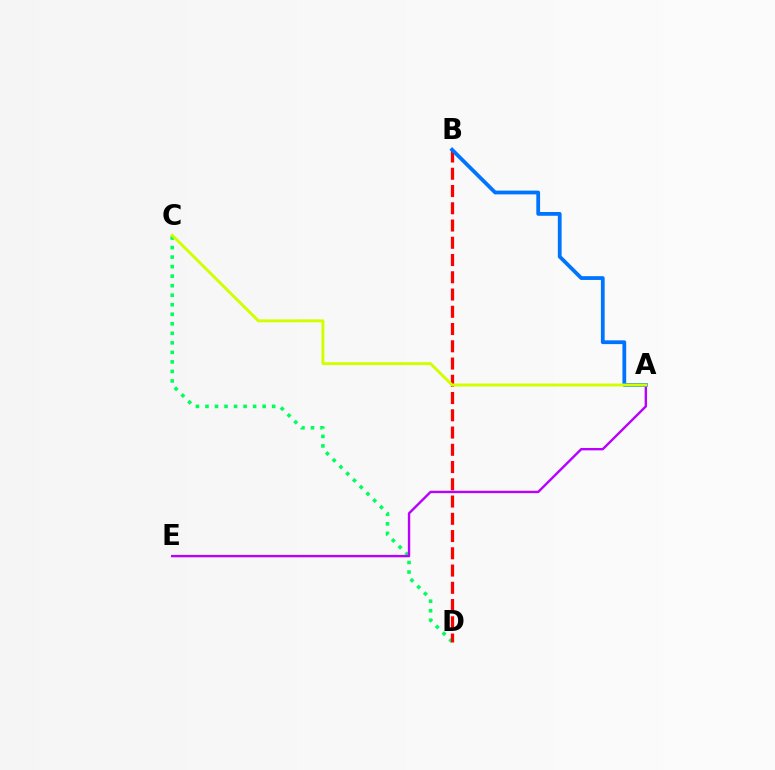{('C', 'D'): [{'color': '#00ff5c', 'line_style': 'dotted', 'thickness': 2.59}], ('A', 'E'): [{'color': '#b900ff', 'line_style': 'solid', 'thickness': 1.72}], ('B', 'D'): [{'color': '#ff0000', 'line_style': 'dashed', 'thickness': 2.34}], ('A', 'B'): [{'color': '#0074ff', 'line_style': 'solid', 'thickness': 2.72}], ('A', 'C'): [{'color': '#d1ff00', 'line_style': 'solid', 'thickness': 2.1}]}